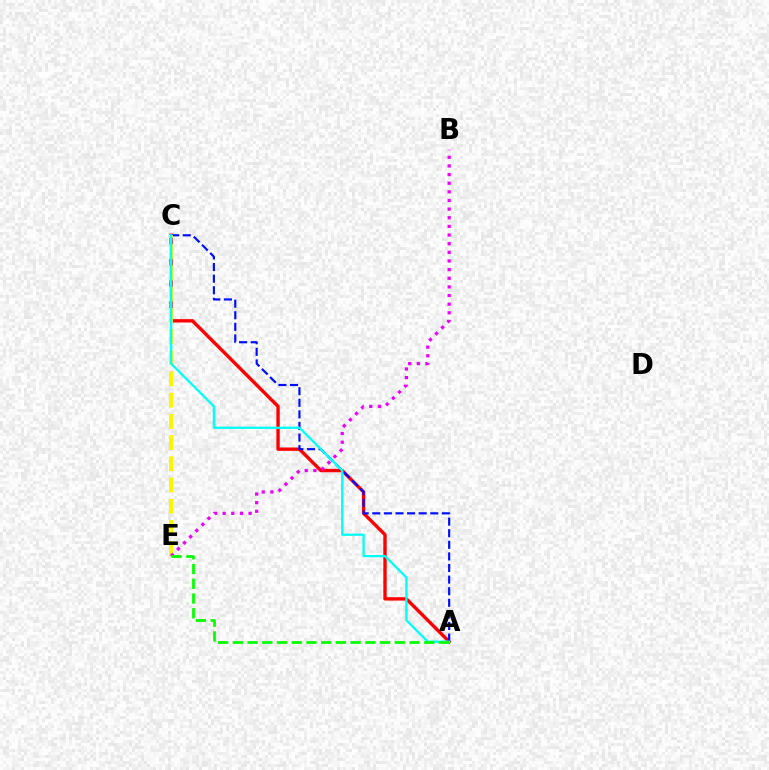{('A', 'C'): [{'color': '#ff0000', 'line_style': 'solid', 'thickness': 2.43}, {'color': '#0010ff', 'line_style': 'dashed', 'thickness': 1.58}, {'color': '#00fff6', 'line_style': 'solid', 'thickness': 1.63}], ('C', 'E'): [{'color': '#fcf500', 'line_style': 'dashed', 'thickness': 2.88}], ('B', 'E'): [{'color': '#ee00ff', 'line_style': 'dotted', 'thickness': 2.35}], ('A', 'E'): [{'color': '#08ff00', 'line_style': 'dashed', 'thickness': 2.0}]}